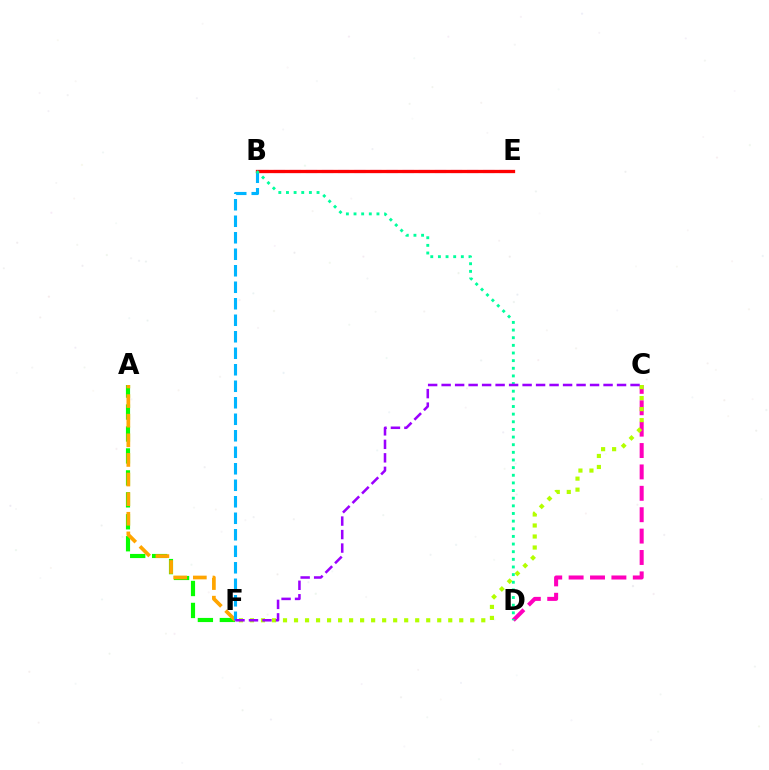{('A', 'F'): [{'color': '#08ff00', 'line_style': 'dashed', 'thickness': 2.98}, {'color': '#ffa500', 'line_style': 'dashed', 'thickness': 2.66}], ('C', 'D'): [{'color': '#ff00bd', 'line_style': 'dashed', 'thickness': 2.91}], ('B', 'E'): [{'color': '#0010ff', 'line_style': 'dashed', 'thickness': 2.19}, {'color': '#ff0000', 'line_style': 'solid', 'thickness': 2.36}], ('C', 'F'): [{'color': '#b3ff00', 'line_style': 'dotted', 'thickness': 2.99}, {'color': '#9b00ff', 'line_style': 'dashed', 'thickness': 1.83}], ('B', 'F'): [{'color': '#00b5ff', 'line_style': 'dashed', 'thickness': 2.24}], ('B', 'D'): [{'color': '#00ff9d', 'line_style': 'dotted', 'thickness': 2.08}]}